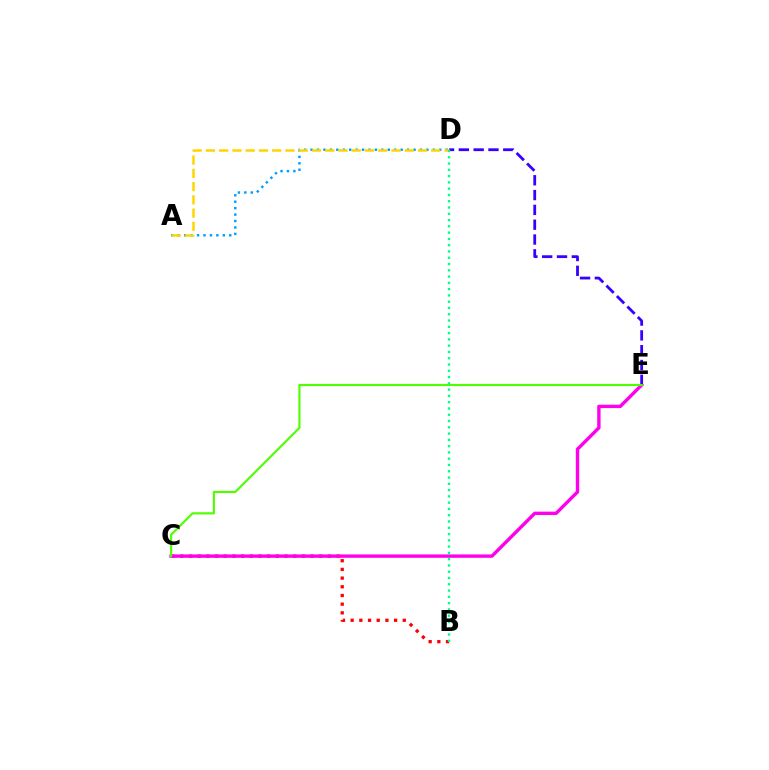{('A', 'D'): [{'color': '#009eff', 'line_style': 'dotted', 'thickness': 1.75}, {'color': '#ffd500', 'line_style': 'dashed', 'thickness': 1.8}], ('B', 'C'): [{'color': '#ff0000', 'line_style': 'dotted', 'thickness': 2.36}], ('C', 'E'): [{'color': '#ff00ed', 'line_style': 'solid', 'thickness': 2.43}, {'color': '#4fff00', 'line_style': 'solid', 'thickness': 1.55}], ('D', 'E'): [{'color': '#3700ff', 'line_style': 'dashed', 'thickness': 2.01}], ('B', 'D'): [{'color': '#00ff86', 'line_style': 'dotted', 'thickness': 1.71}]}